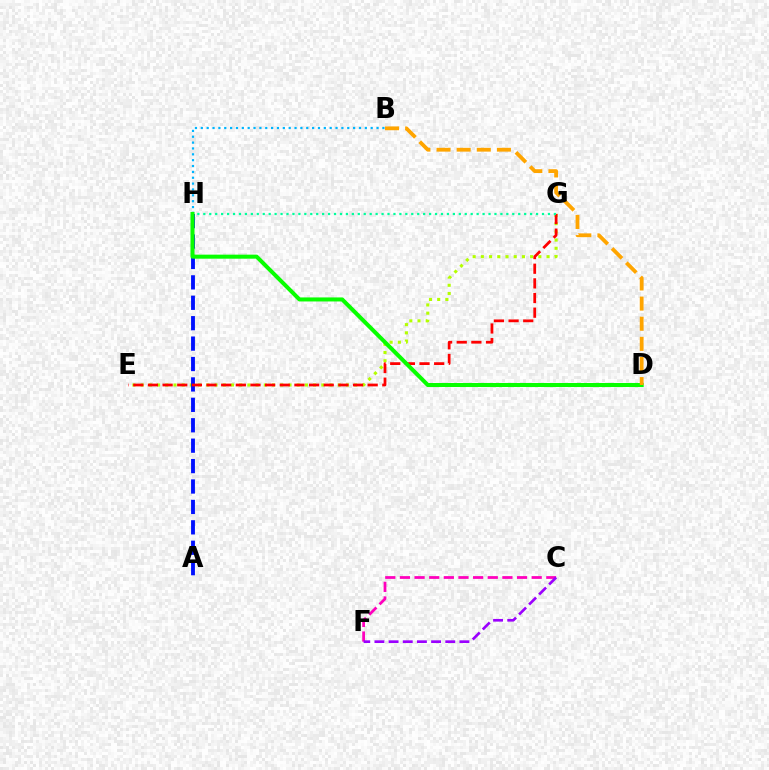{('E', 'G'): [{'color': '#b3ff00', 'line_style': 'dotted', 'thickness': 2.23}, {'color': '#ff0000', 'line_style': 'dashed', 'thickness': 1.99}], ('A', 'H'): [{'color': '#0010ff', 'line_style': 'dashed', 'thickness': 2.77}], ('B', 'H'): [{'color': '#00b5ff', 'line_style': 'dotted', 'thickness': 1.59}], ('G', 'H'): [{'color': '#00ff9d', 'line_style': 'dotted', 'thickness': 1.61}], ('D', 'H'): [{'color': '#08ff00', 'line_style': 'solid', 'thickness': 2.9}], ('B', 'D'): [{'color': '#ffa500', 'line_style': 'dashed', 'thickness': 2.73}], ('C', 'F'): [{'color': '#ff00bd', 'line_style': 'dashed', 'thickness': 1.99}, {'color': '#9b00ff', 'line_style': 'dashed', 'thickness': 1.92}]}